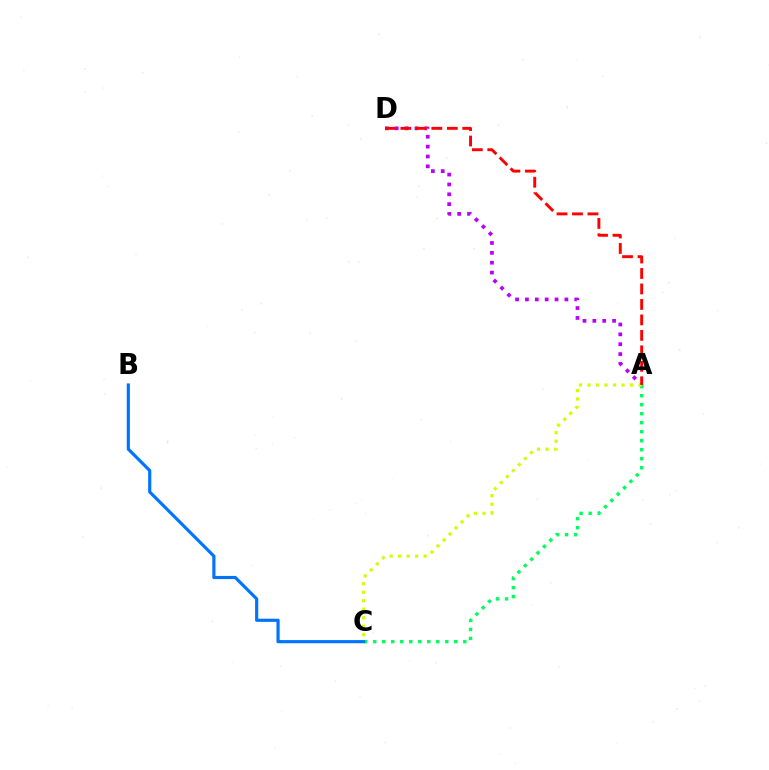{('A', 'D'): [{'color': '#b900ff', 'line_style': 'dotted', 'thickness': 2.68}, {'color': '#ff0000', 'line_style': 'dashed', 'thickness': 2.1}], ('A', 'C'): [{'color': '#00ff5c', 'line_style': 'dotted', 'thickness': 2.45}, {'color': '#d1ff00', 'line_style': 'dotted', 'thickness': 2.31}], ('B', 'C'): [{'color': '#0074ff', 'line_style': 'solid', 'thickness': 2.28}]}